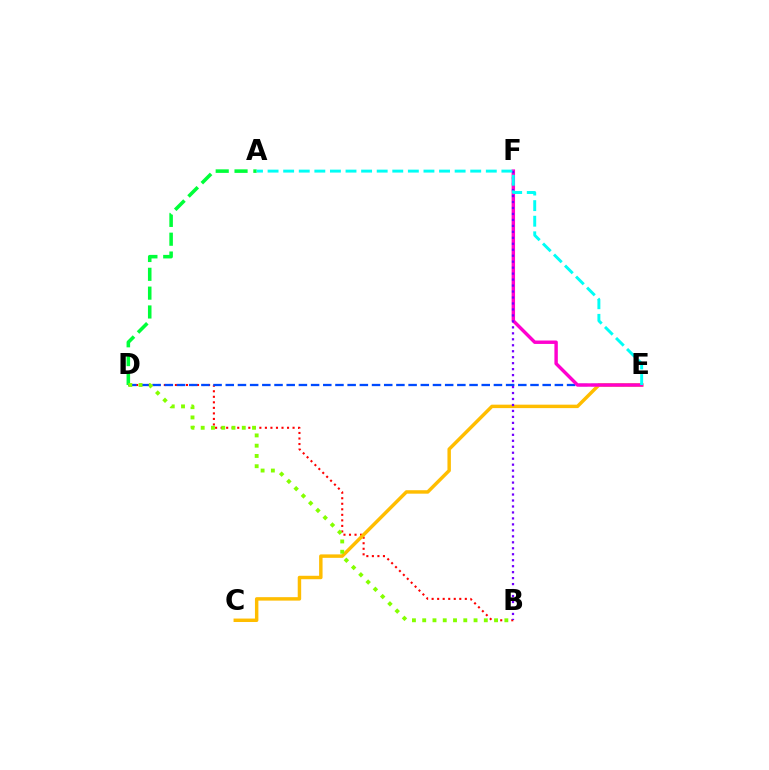{('B', 'D'): [{'color': '#ff0000', 'line_style': 'dotted', 'thickness': 1.5}, {'color': '#84ff00', 'line_style': 'dotted', 'thickness': 2.79}], ('D', 'E'): [{'color': '#004bff', 'line_style': 'dashed', 'thickness': 1.66}], ('C', 'E'): [{'color': '#ffbd00', 'line_style': 'solid', 'thickness': 2.48}], ('E', 'F'): [{'color': '#ff00cf', 'line_style': 'solid', 'thickness': 2.46}], ('B', 'F'): [{'color': '#7200ff', 'line_style': 'dotted', 'thickness': 1.62}], ('A', 'D'): [{'color': '#00ff39', 'line_style': 'dashed', 'thickness': 2.56}], ('A', 'E'): [{'color': '#00fff6', 'line_style': 'dashed', 'thickness': 2.12}]}